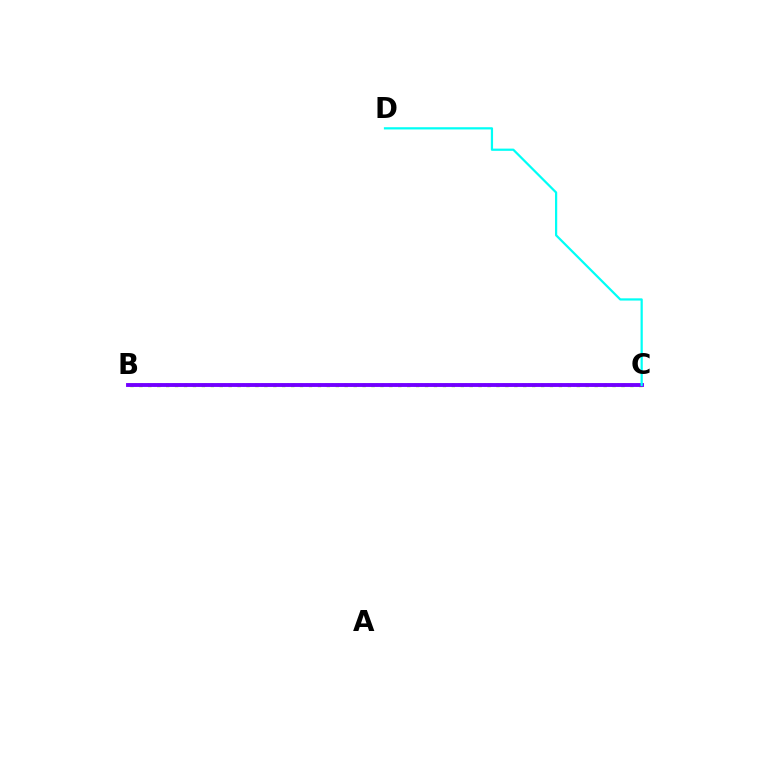{('B', 'C'): [{'color': '#84ff00', 'line_style': 'dotted', 'thickness': 2.43}, {'color': '#ff0000', 'line_style': 'dotted', 'thickness': 1.73}, {'color': '#7200ff', 'line_style': 'solid', 'thickness': 2.78}], ('C', 'D'): [{'color': '#00fff6', 'line_style': 'solid', 'thickness': 1.6}]}